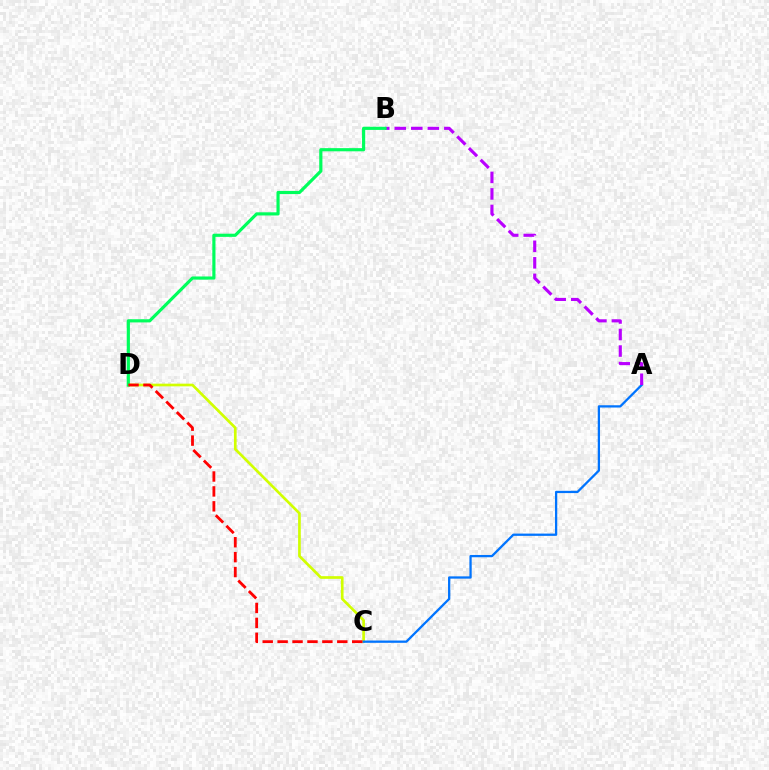{('C', 'D'): [{'color': '#d1ff00', 'line_style': 'solid', 'thickness': 1.93}, {'color': '#ff0000', 'line_style': 'dashed', 'thickness': 2.03}], ('A', 'C'): [{'color': '#0074ff', 'line_style': 'solid', 'thickness': 1.64}], ('A', 'B'): [{'color': '#b900ff', 'line_style': 'dashed', 'thickness': 2.24}], ('B', 'D'): [{'color': '#00ff5c', 'line_style': 'solid', 'thickness': 2.28}]}